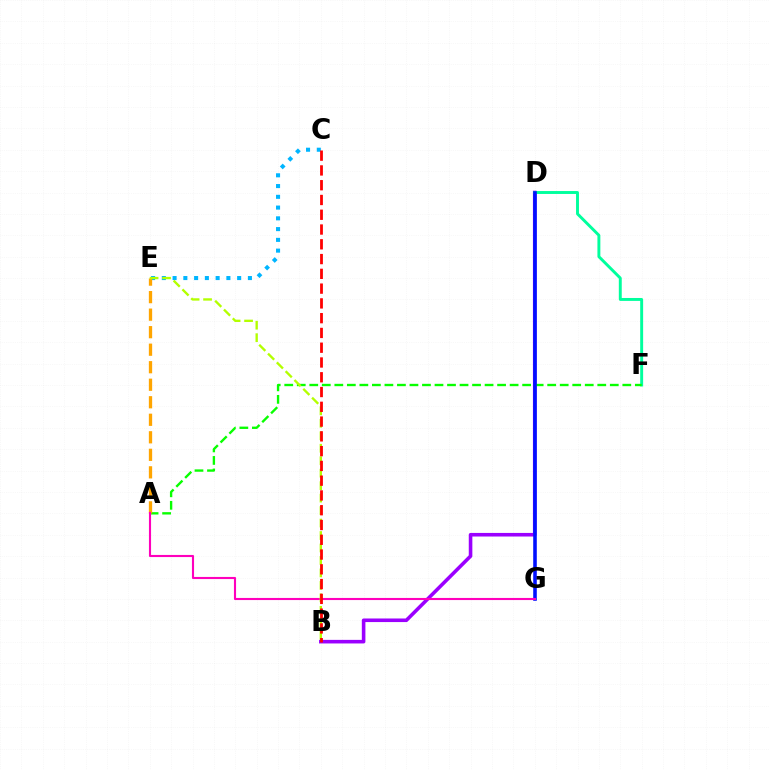{('B', 'D'): [{'color': '#9b00ff', 'line_style': 'solid', 'thickness': 2.58}], ('D', 'F'): [{'color': '#00ff9d', 'line_style': 'solid', 'thickness': 2.11}], ('A', 'F'): [{'color': '#08ff00', 'line_style': 'dashed', 'thickness': 1.7}], ('C', 'E'): [{'color': '#00b5ff', 'line_style': 'dotted', 'thickness': 2.92}], ('D', 'G'): [{'color': '#0010ff', 'line_style': 'solid', 'thickness': 2.58}], ('A', 'E'): [{'color': '#ffa500', 'line_style': 'dashed', 'thickness': 2.38}], ('A', 'G'): [{'color': '#ff00bd', 'line_style': 'solid', 'thickness': 1.52}], ('B', 'E'): [{'color': '#b3ff00', 'line_style': 'dashed', 'thickness': 1.69}], ('B', 'C'): [{'color': '#ff0000', 'line_style': 'dashed', 'thickness': 2.01}]}